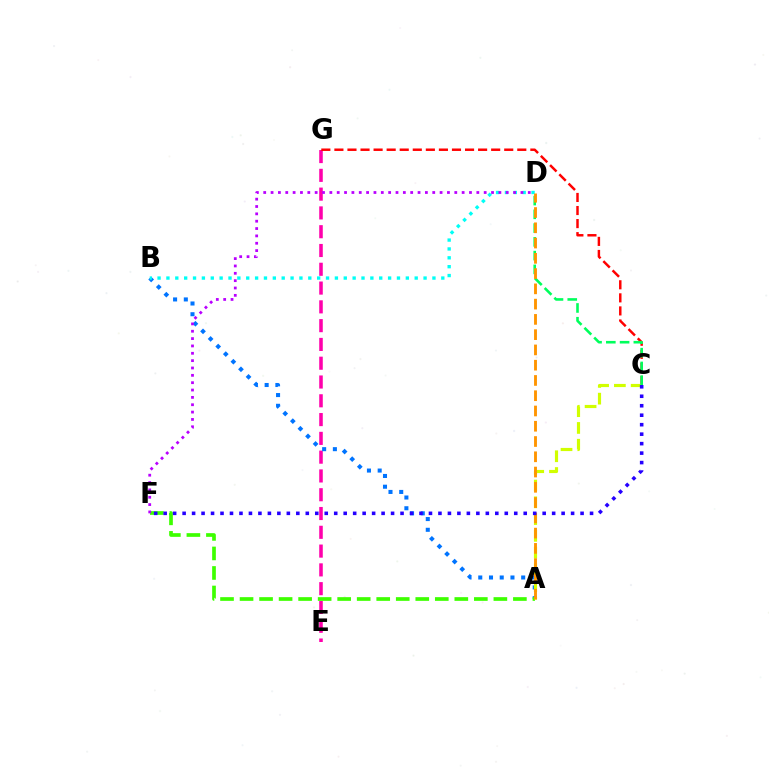{('E', 'G'): [{'color': '#ff00ac', 'line_style': 'dashed', 'thickness': 2.55}], ('A', 'B'): [{'color': '#0074ff', 'line_style': 'dotted', 'thickness': 2.92}], ('A', 'F'): [{'color': '#3dff00', 'line_style': 'dashed', 'thickness': 2.65}], ('C', 'G'): [{'color': '#ff0000', 'line_style': 'dashed', 'thickness': 1.77}], ('B', 'D'): [{'color': '#00fff6', 'line_style': 'dotted', 'thickness': 2.41}], ('D', 'F'): [{'color': '#b900ff', 'line_style': 'dotted', 'thickness': 2.0}], ('A', 'C'): [{'color': '#d1ff00', 'line_style': 'dashed', 'thickness': 2.28}], ('C', 'D'): [{'color': '#00ff5c', 'line_style': 'dashed', 'thickness': 1.87}], ('A', 'D'): [{'color': '#ff9400', 'line_style': 'dashed', 'thickness': 2.07}], ('C', 'F'): [{'color': '#2500ff', 'line_style': 'dotted', 'thickness': 2.57}]}